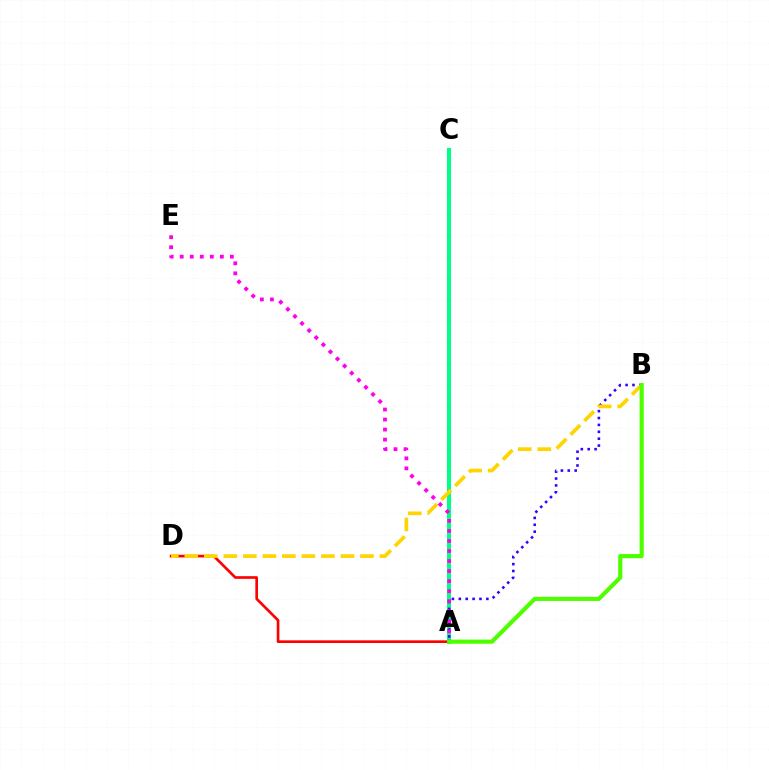{('A', 'C'): [{'color': '#009eff', 'line_style': 'solid', 'thickness': 1.99}, {'color': '#00ff86', 'line_style': 'solid', 'thickness': 2.92}], ('A', 'B'): [{'color': '#3700ff', 'line_style': 'dotted', 'thickness': 1.87}, {'color': '#4fff00', 'line_style': 'solid', 'thickness': 2.99}], ('A', 'D'): [{'color': '#ff0000', 'line_style': 'solid', 'thickness': 1.92}], ('B', 'D'): [{'color': '#ffd500', 'line_style': 'dashed', 'thickness': 2.65}], ('A', 'E'): [{'color': '#ff00ed', 'line_style': 'dotted', 'thickness': 2.73}]}